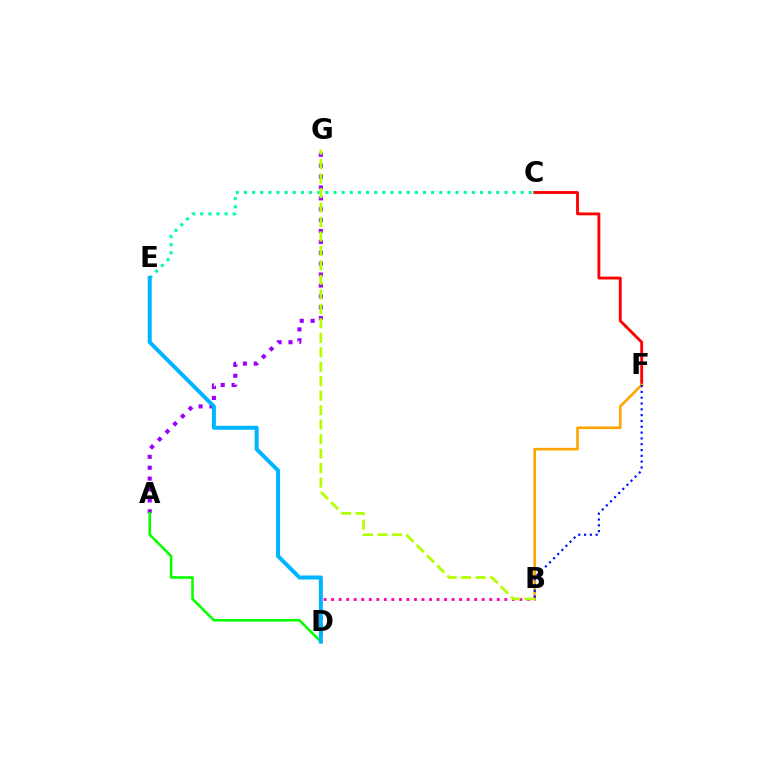{('C', 'E'): [{'color': '#00ff9d', 'line_style': 'dotted', 'thickness': 2.21}], ('A', 'G'): [{'color': '#9b00ff', 'line_style': 'dotted', 'thickness': 2.96}], ('B', 'D'): [{'color': '#ff00bd', 'line_style': 'dotted', 'thickness': 2.05}], ('A', 'D'): [{'color': '#08ff00', 'line_style': 'solid', 'thickness': 1.86}], ('C', 'F'): [{'color': '#ff0000', 'line_style': 'solid', 'thickness': 2.05}], ('B', 'F'): [{'color': '#ffa500', 'line_style': 'solid', 'thickness': 1.91}, {'color': '#0010ff', 'line_style': 'dotted', 'thickness': 1.58}], ('B', 'G'): [{'color': '#b3ff00', 'line_style': 'dashed', 'thickness': 1.97}], ('D', 'E'): [{'color': '#00b5ff', 'line_style': 'solid', 'thickness': 2.88}]}